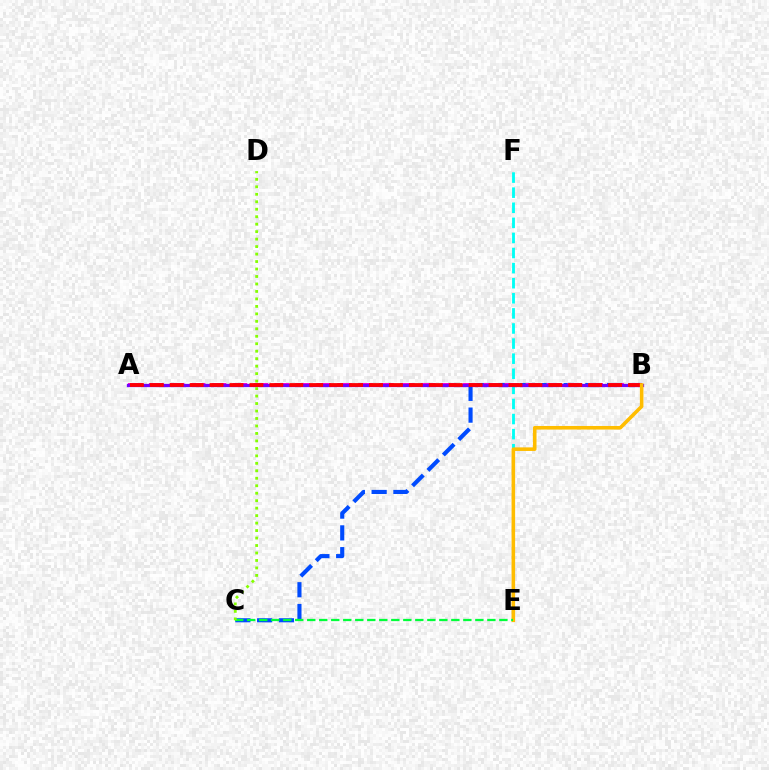{('B', 'C'): [{'color': '#004bff', 'line_style': 'dashed', 'thickness': 2.96}], ('E', 'F'): [{'color': '#00fff6', 'line_style': 'dashed', 'thickness': 2.05}], ('A', 'B'): [{'color': '#ff00cf', 'line_style': 'dashed', 'thickness': 2.84}, {'color': '#7200ff', 'line_style': 'solid', 'thickness': 2.33}, {'color': '#ff0000', 'line_style': 'dashed', 'thickness': 2.71}], ('B', 'E'): [{'color': '#ffbd00', 'line_style': 'solid', 'thickness': 2.58}], ('C', 'E'): [{'color': '#00ff39', 'line_style': 'dashed', 'thickness': 1.63}], ('C', 'D'): [{'color': '#84ff00', 'line_style': 'dotted', 'thickness': 2.03}]}